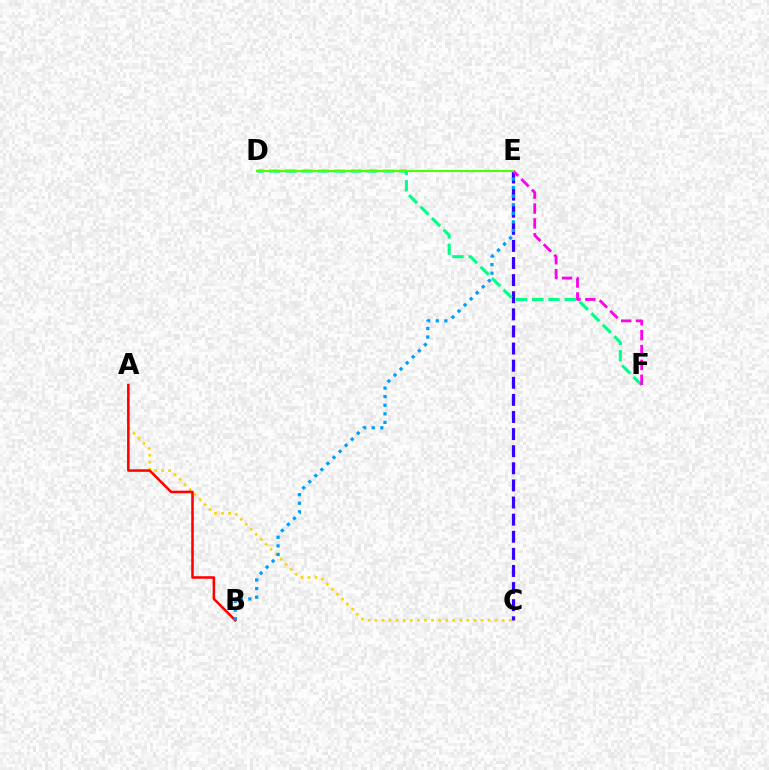{('C', 'E'): [{'color': '#3700ff', 'line_style': 'dashed', 'thickness': 2.32}], ('D', 'F'): [{'color': '#00ff86', 'line_style': 'dashed', 'thickness': 2.21}], ('A', 'C'): [{'color': '#ffd500', 'line_style': 'dotted', 'thickness': 1.92}], ('A', 'B'): [{'color': '#ff0000', 'line_style': 'solid', 'thickness': 1.84}], ('B', 'E'): [{'color': '#009eff', 'line_style': 'dotted', 'thickness': 2.33}], ('E', 'F'): [{'color': '#ff00ed', 'line_style': 'dashed', 'thickness': 2.02}], ('D', 'E'): [{'color': '#4fff00', 'line_style': 'solid', 'thickness': 1.51}]}